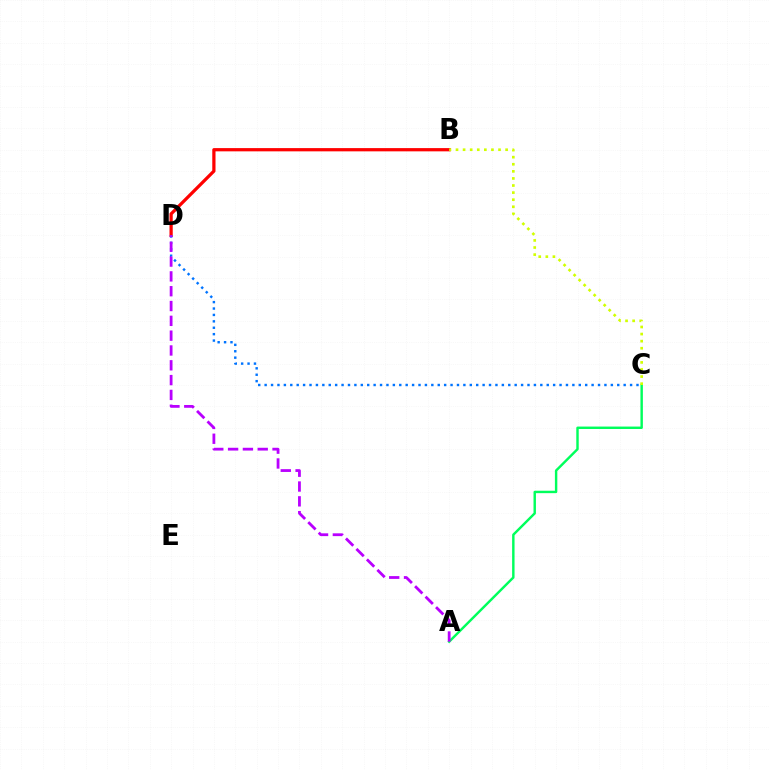{('B', 'D'): [{'color': '#ff0000', 'line_style': 'solid', 'thickness': 2.33}], ('C', 'D'): [{'color': '#0074ff', 'line_style': 'dotted', 'thickness': 1.74}], ('A', 'C'): [{'color': '#00ff5c', 'line_style': 'solid', 'thickness': 1.75}], ('A', 'D'): [{'color': '#b900ff', 'line_style': 'dashed', 'thickness': 2.01}], ('B', 'C'): [{'color': '#d1ff00', 'line_style': 'dotted', 'thickness': 1.93}]}